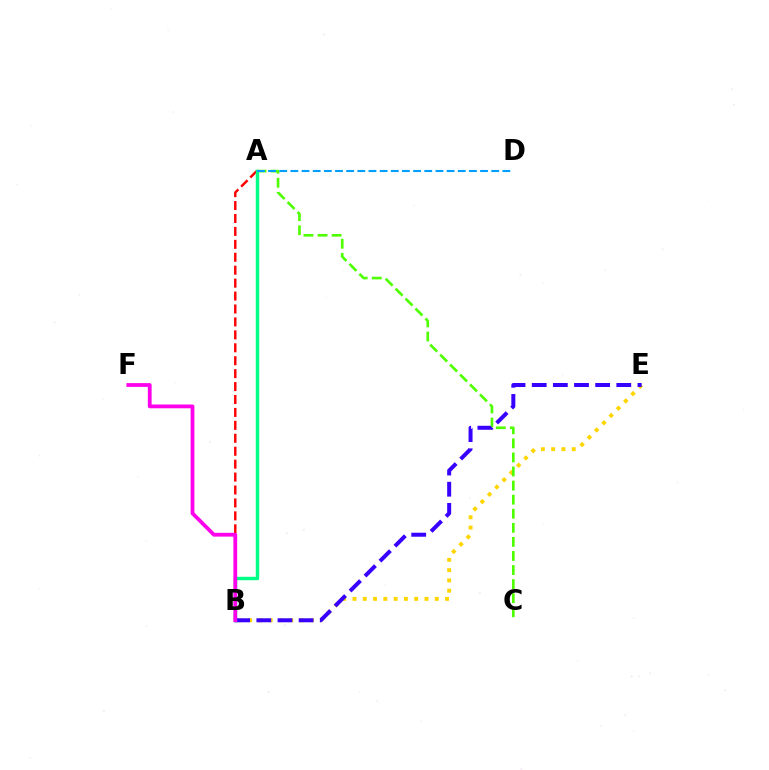{('B', 'E'): [{'color': '#ffd500', 'line_style': 'dotted', 'thickness': 2.79}, {'color': '#3700ff', 'line_style': 'dashed', 'thickness': 2.87}], ('A', 'B'): [{'color': '#ff0000', 'line_style': 'dashed', 'thickness': 1.76}, {'color': '#00ff86', 'line_style': 'solid', 'thickness': 2.46}], ('A', 'C'): [{'color': '#4fff00', 'line_style': 'dashed', 'thickness': 1.91}], ('B', 'F'): [{'color': '#ff00ed', 'line_style': 'solid', 'thickness': 2.73}], ('A', 'D'): [{'color': '#009eff', 'line_style': 'dashed', 'thickness': 1.52}]}